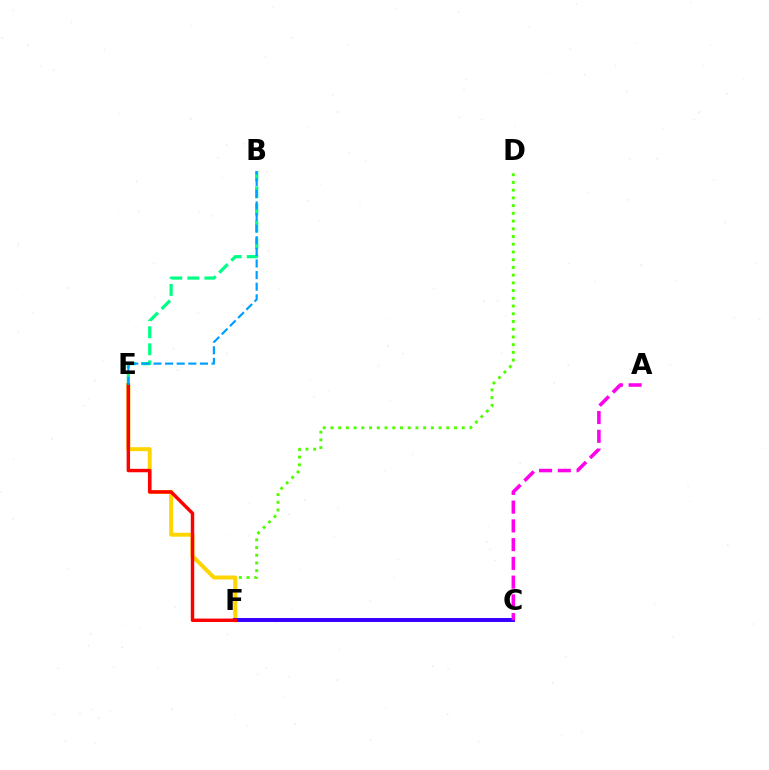{('D', 'F'): [{'color': '#4fff00', 'line_style': 'dotted', 'thickness': 2.1}], ('E', 'F'): [{'color': '#ffd500', 'line_style': 'solid', 'thickness': 2.85}, {'color': '#ff0000', 'line_style': 'solid', 'thickness': 2.47}], ('B', 'E'): [{'color': '#00ff86', 'line_style': 'dashed', 'thickness': 2.32}, {'color': '#009eff', 'line_style': 'dashed', 'thickness': 1.58}], ('C', 'F'): [{'color': '#3700ff', 'line_style': 'solid', 'thickness': 2.84}], ('A', 'C'): [{'color': '#ff00ed', 'line_style': 'dashed', 'thickness': 2.55}]}